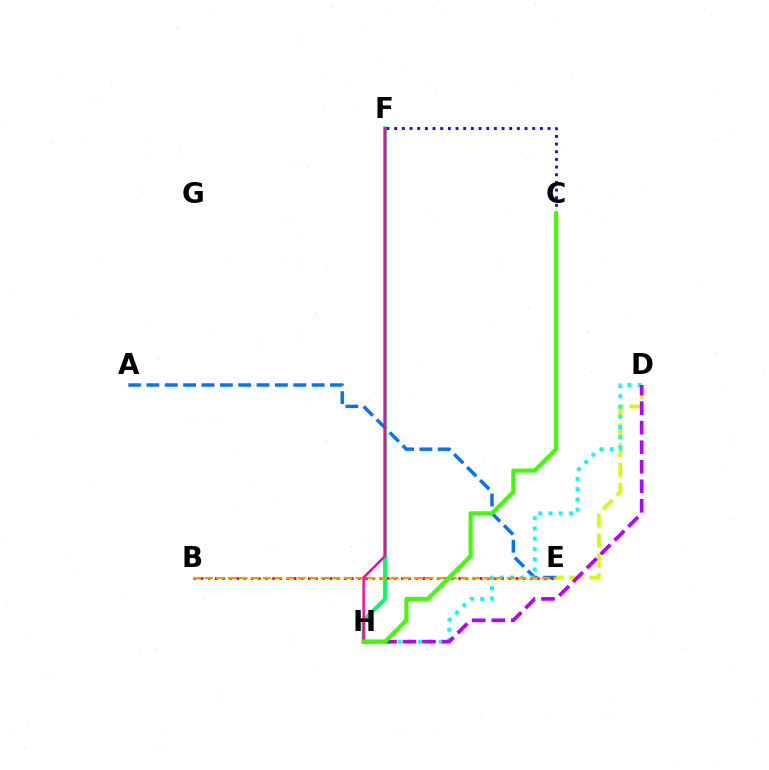{('D', 'E'): [{'color': '#d1ff00', 'line_style': 'dashed', 'thickness': 2.7}], ('F', 'H'): [{'color': '#00ff5c', 'line_style': 'solid', 'thickness': 2.8}, {'color': '#ff00ac', 'line_style': 'solid', 'thickness': 1.76}], ('A', 'E'): [{'color': '#0074ff', 'line_style': 'dashed', 'thickness': 2.49}], ('D', 'H'): [{'color': '#00fff6', 'line_style': 'dotted', 'thickness': 2.79}, {'color': '#b900ff', 'line_style': 'dashed', 'thickness': 2.65}], ('B', 'E'): [{'color': '#ff0000', 'line_style': 'dotted', 'thickness': 1.94}, {'color': '#ff9400', 'line_style': 'dashed', 'thickness': 1.58}], ('C', 'F'): [{'color': '#2500ff', 'line_style': 'dotted', 'thickness': 2.08}], ('C', 'H'): [{'color': '#3dff00', 'line_style': 'solid', 'thickness': 2.95}]}